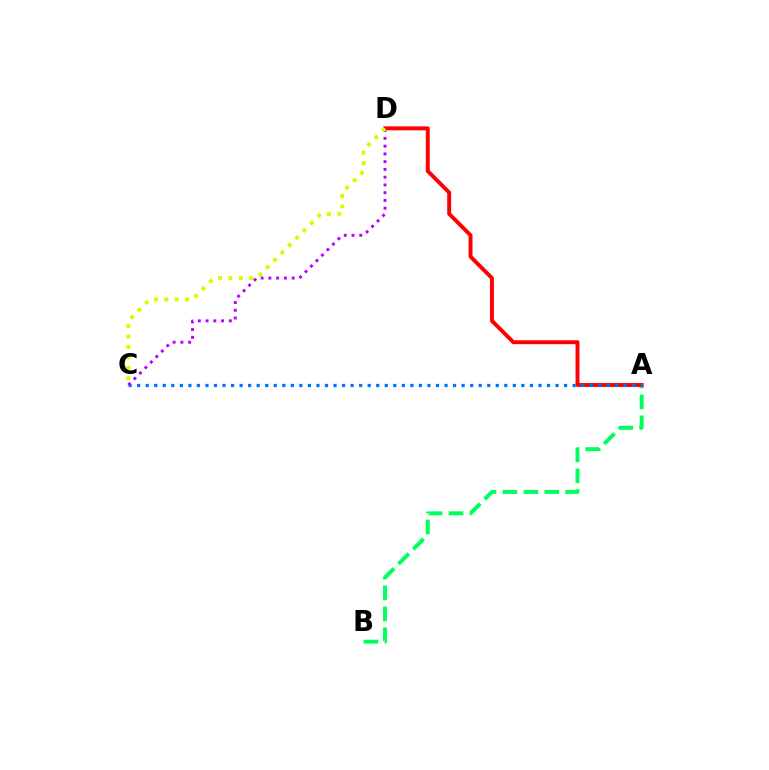{('A', 'B'): [{'color': '#00ff5c', 'line_style': 'dashed', 'thickness': 2.84}], ('A', 'D'): [{'color': '#ff0000', 'line_style': 'solid', 'thickness': 2.82}], ('A', 'C'): [{'color': '#0074ff', 'line_style': 'dotted', 'thickness': 2.32}], ('C', 'D'): [{'color': '#b900ff', 'line_style': 'dotted', 'thickness': 2.11}, {'color': '#d1ff00', 'line_style': 'dotted', 'thickness': 2.83}]}